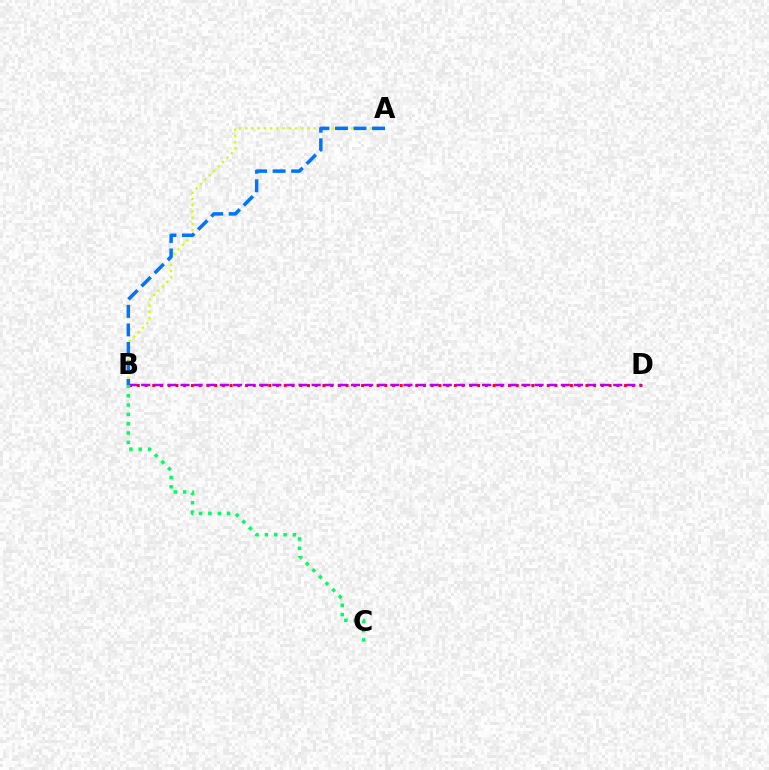{('A', 'B'): [{'color': '#d1ff00', 'line_style': 'dotted', 'thickness': 1.69}, {'color': '#0074ff', 'line_style': 'dashed', 'thickness': 2.52}], ('B', 'D'): [{'color': '#ff0000', 'line_style': 'dotted', 'thickness': 2.1}, {'color': '#b900ff', 'line_style': 'dashed', 'thickness': 1.78}], ('B', 'C'): [{'color': '#00ff5c', 'line_style': 'dotted', 'thickness': 2.54}]}